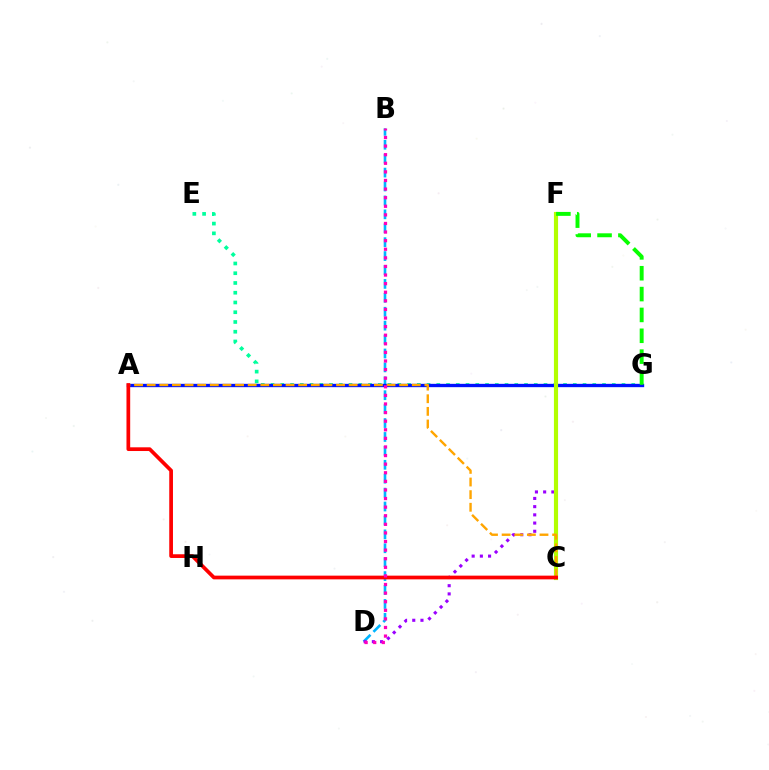{('E', 'G'): [{'color': '#00ff9d', 'line_style': 'dotted', 'thickness': 2.65}], ('B', 'D'): [{'color': '#00b5ff', 'line_style': 'dashed', 'thickness': 1.89}, {'color': '#ff00bd', 'line_style': 'dotted', 'thickness': 2.34}], ('D', 'F'): [{'color': '#9b00ff', 'line_style': 'dotted', 'thickness': 2.23}], ('A', 'G'): [{'color': '#0010ff', 'line_style': 'solid', 'thickness': 2.4}], ('C', 'F'): [{'color': '#b3ff00', 'line_style': 'solid', 'thickness': 2.98}], ('A', 'C'): [{'color': '#ffa500', 'line_style': 'dashed', 'thickness': 1.71}, {'color': '#ff0000', 'line_style': 'solid', 'thickness': 2.67}], ('F', 'G'): [{'color': '#08ff00', 'line_style': 'dashed', 'thickness': 2.83}]}